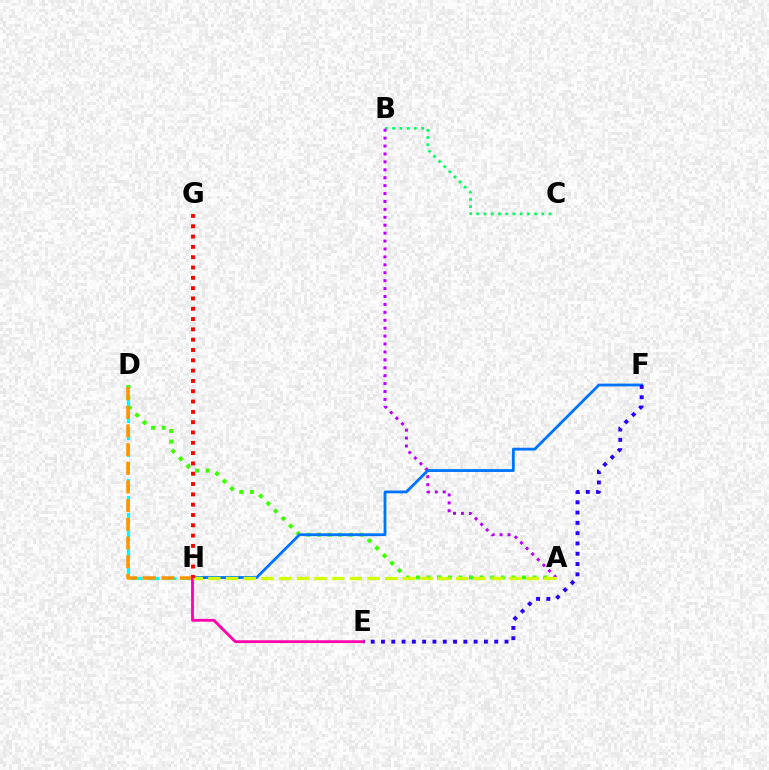{('D', 'H'): [{'color': '#00fff6', 'line_style': 'dashed', 'thickness': 2.3}, {'color': '#ff9400', 'line_style': 'dashed', 'thickness': 2.54}], ('B', 'C'): [{'color': '#00ff5c', 'line_style': 'dotted', 'thickness': 1.96}], ('A', 'D'): [{'color': '#3dff00', 'line_style': 'dotted', 'thickness': 2.88}], ('A', 'B'): [{'color': '#b900ff', 'line_style': 'dotted', 'thickness': 2.15}], ('F', 'H'): [{'color': '#0074ff', 'line_style': 'solid', 'thickness': 2.02}], ('E', 'H'): [{'color': '#ff00ac', 'line_style': 'solid', 'thickness': 2.02}], ('A', 'H'): [{'color': '#d1ff00', 'line_style': 'dashed', 'thickness': 2.4}], ('E', 'F'): [{'color': '#2500ff', 'line_style': 'dotted', 'thickness': 2.8}], ('G', 'H'): [{'color': '#ff0000', 'line_style': 'dotted', 'thickness': 2.8}]}